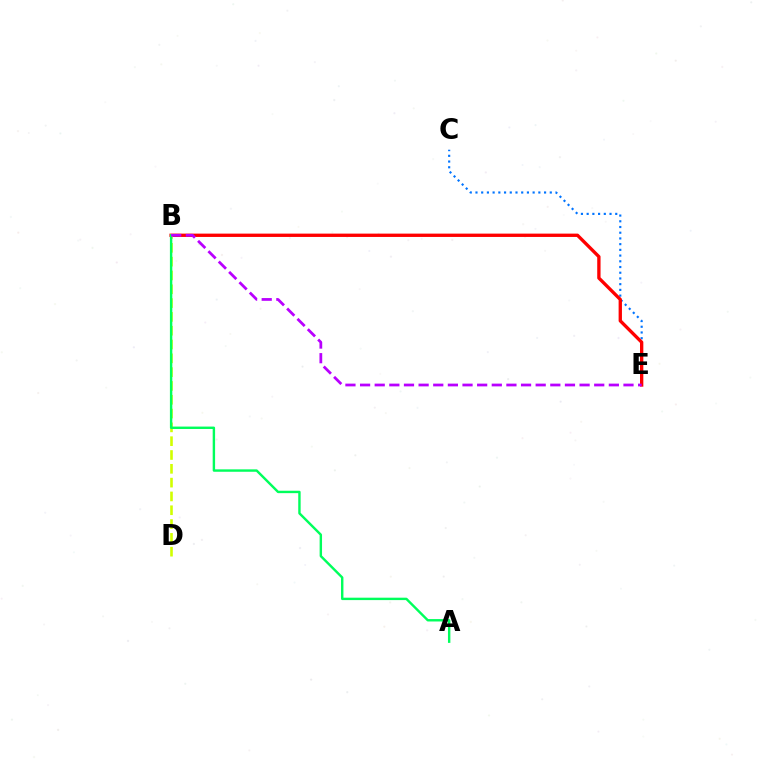{('C', 'E'): [{'color': '#0074ff', 'line_style': 'dotted', 'thickness': 1.55}], ('B', 'E'): [{'color': '#ff0000', 'line_style': 'solid', 'thickness': 2.39}, {'color': '#b900ff', 'line_style': 'dashed', 'thickness': 1.99}], ('B', 'D'): [{'color': '#d1ff00', 'line_style': 'dashed', 'thickness': 1.88}], ('A', 'B'): [{'color': '#00ff5c', 'line_style': 'solid', 'thickness': 1.73}]}